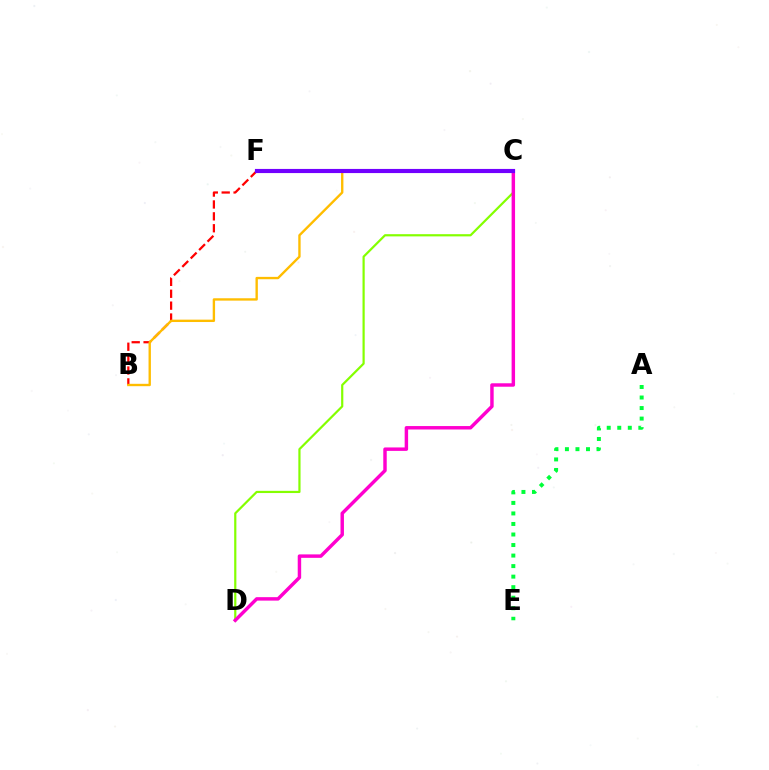{('B', 'F'): [{'color': '#ff0000', 'line_style': 'dashed', 'thickness': 1.62}], ('A', 'E'): [{'color': '#00ff39', 'line_style': 'dotted', 'thickness': 2.86}], ('C', 'D'): [{'color': '#84ff00', 'line_style': 'solid', 'thickness': 1.59}, {'color': '#ff00cf', 'line_style': 'solid', 'thickness': 2.48}], ('C', 'F'): [{'color': '#004bff', 'line_style': 'dotted', 'thickness': 1.75}, {'color': '#00fff6', 'line_style': 'solid', 'thickness': 2.73}, {'color': '#7200ff', 'line_style': 'solid', 'thickness': 2.98}], ('B', 'C'): [{'color': '#ffbd00', 'line_style': 'solid', 'thickness': 1.71}]}